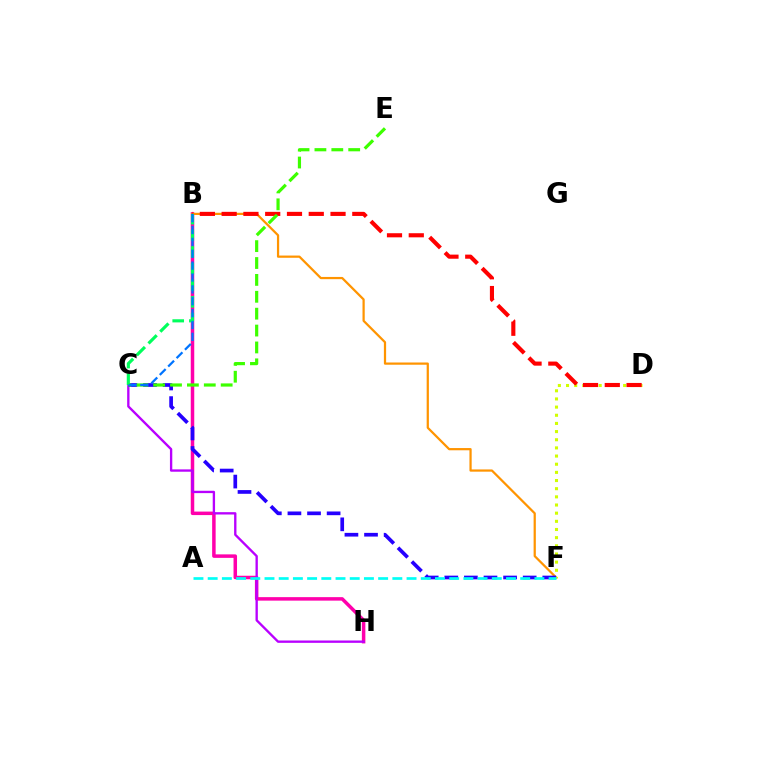{('B', 'H'): [{'color': '#ff00ac', 'line_style': 'solid', 'thickness': 2.52}], ('C', 'H'): [{'color': '#b900ff', 'line_style': 'solid', 'thickness': 1.69}], ('B', 'F'): [{'color': '#ff9400', 'line_style': 'solid', 'thickness': 1.61}], ('D', 'F'): [{'color': '#d1ff00', 'line_style': 'dotted', 'thickness': 2.22}], ('B', 'D'): [{'color': '#ff0000', 'line_style': 'dashed', 'thickness': 2.96}], ('C', 'F'): [{'color': '#2500ff', 'line_style': 'dashed', 'thickness': 2.66}], ('B', 'C'): [{'color': '#00ff5c', 'line_style': 'dashed', 'thickness': 2.26}, {'color': '#0074ff', 'line_style': 'dashed', 'thickness': 1.61}], ('A', 'F'): [{'color': '#00fff6', 'line_style': 'dashed', 'thickness': 1.93}], ('C', 'E'): [{'color': '#3dff00', 'line_style': 'dashed', 'thickness': 2.29}]}